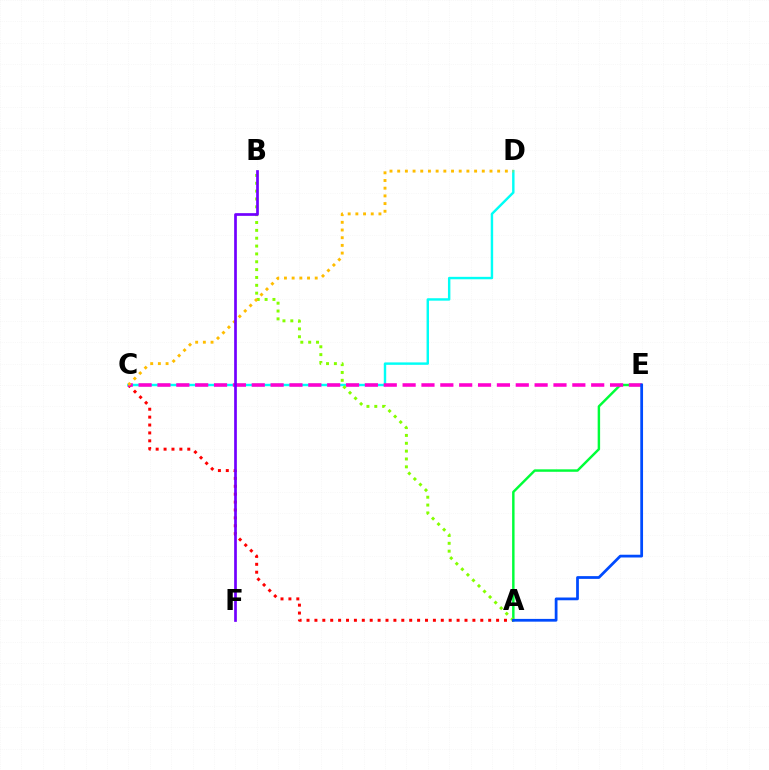{('A', 'C'): [{'color': '#ff0000', 'line_style': 'dotted', 'thickness': 2.15}], ('A', 'E'): [{'color': '#00ff39', 'line_style': 'solid', 'thickness': 1.76}, {'color': '#004bff', 'line_style': 'solid', 'thickness': 1.99}], ('C', 'D'): [{'color': '#00fff6', 'line_style': 'solid', 'thickness': 1.75}, {'color': '#ffbd00', 'line_style': 'dotted', 'thickness': 2.09}], ('C', 'E'): [{'color': '#ff00cf', 'line_style': 'dashed', 'thickness': 2.56}], ('A', 'B'): [{'color': '#84ff00', 'line_style': 'dotted', 'thickness': 2.13}], ('B', 'F'): [{'color': '#7200ff', 'line_style': 'solid', 'thickness': 1.95}]}